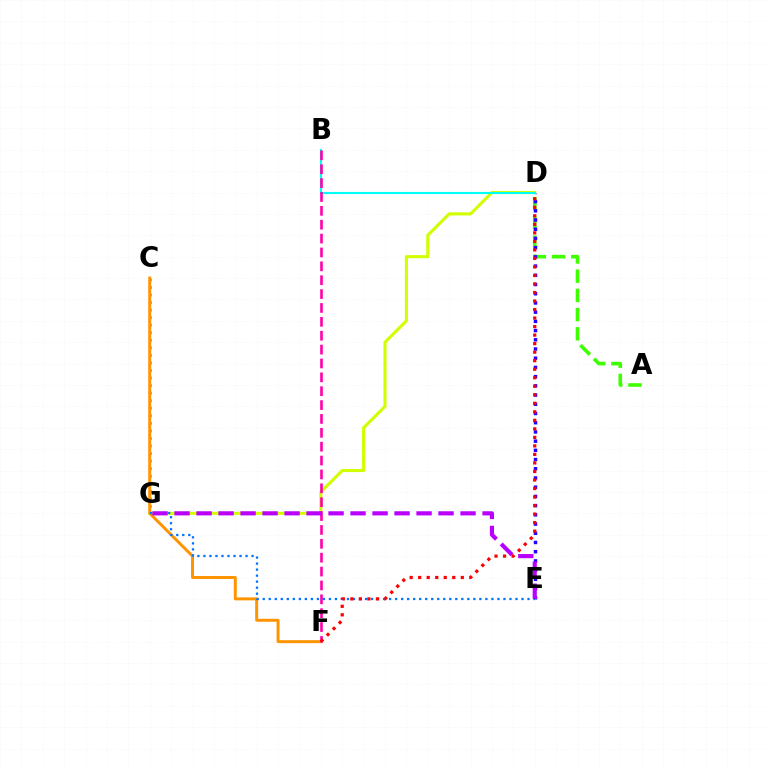{('A', 'D'): [{'color': '#3dff00', 'line_style': 'dashed', 'thickness': 2.61}], ('C', 'G'): [{'color': '#00ff5c', 'line_style': 'dotted', 'thickness': 2.05}], ('D', 'E'): [{'color': '#2500ff', 'line_style': 'dotted', 'thickness': 2.5}], ('D', 'G'): [{'color': '#d1ff00', 'line_style': 'solid', 'thickness': 2.22}], ('B', 'D'): [{'color': '#00fff6', 'line_style': 'solid', 'thickness': 1.51}], ('C', 'F'): [{'color': '#ff9400', 'line_style': 'solid', 'thickness': 2.13}], ('B', 'F'): [{'color': '#ff00ac', 'line_style': 'dashed', 'thickness': 1.88}], ('E', 'G'): [{'color': '#0074ff', 'line_style': 'dotted', 'thickness': 1.64}, {'color': '#b900ff', 'line_style': 'dashed', 'thickness': 2.99}], ('D', 'F'): [{'color': '#ff0000', 'line_style': 'dotted', 'thickness': 2.32}]}